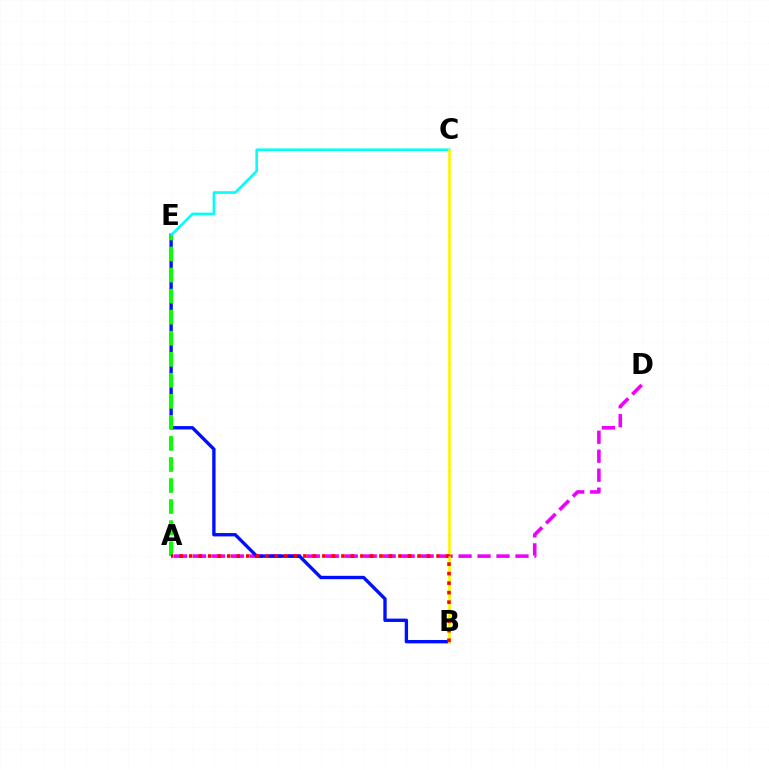{('A', 'D'): [{'color': '#ee00ff', 'line_style': 'dashed', 'thickness': 2.58}], ('B', 'E'): [{'color': '#0010ff', 'line_style': 'solid', 'thickness': 2.42}], ('C', 'E'): [{'color': '#00fff6', 'line_style': 'solid', 'thickness': 1.86}], ('A', 'E'): [{'color': '#08ff00', 'line_style': 'dashed', 'thickness': 2.86}], ('B', 'C'): [{'color': '#fcf500', 'line_style': 'solid', 'thickness': 1.92}], ('A', 'B'): [{'color': '#ff0000', 'line_style': 'dotted', 'thickness': 2.59}]}